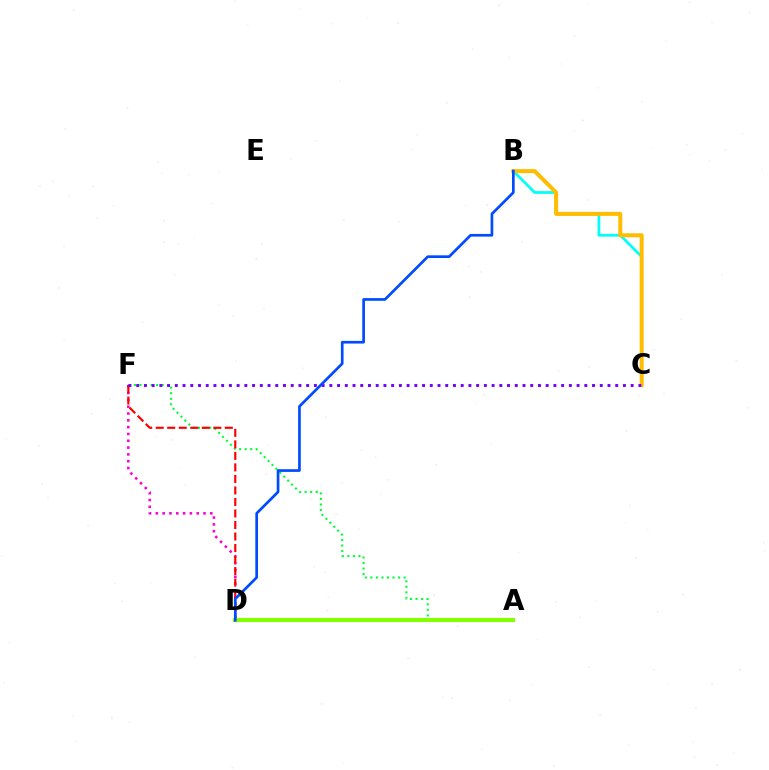{('A', 'F'): [{'color': '#00ff39', 'line_style': 'dotted', 'thickness': 1.51}], ('D', 'F'): [{'color': '#ff00cf', 'line_style': 'dotted', 'thickness': 1.85}, {'color': '#ff0000', 'line_style': 'dashed', 'thickness': 1.56}], ('B', 'C'): [{'color': '#00fff6', 'line_style': 'solid', 'thickness': 1.99}, {'color': '#ffbd00', 'line_style': 'solid', 'thickness': 2.9}], ('C', 'F'): [{'color': '#7200ff', 'line_style': 'dotted', 'thickness': 2.1}], ('A', 'D'): [{'color': '#84ff00', 'line_style': 'solid', 'thickness': 2.97}], ('B', 'D'): [{'color': '#004bff', 'line_style': 'solid', 'thickness': 1.94}]}